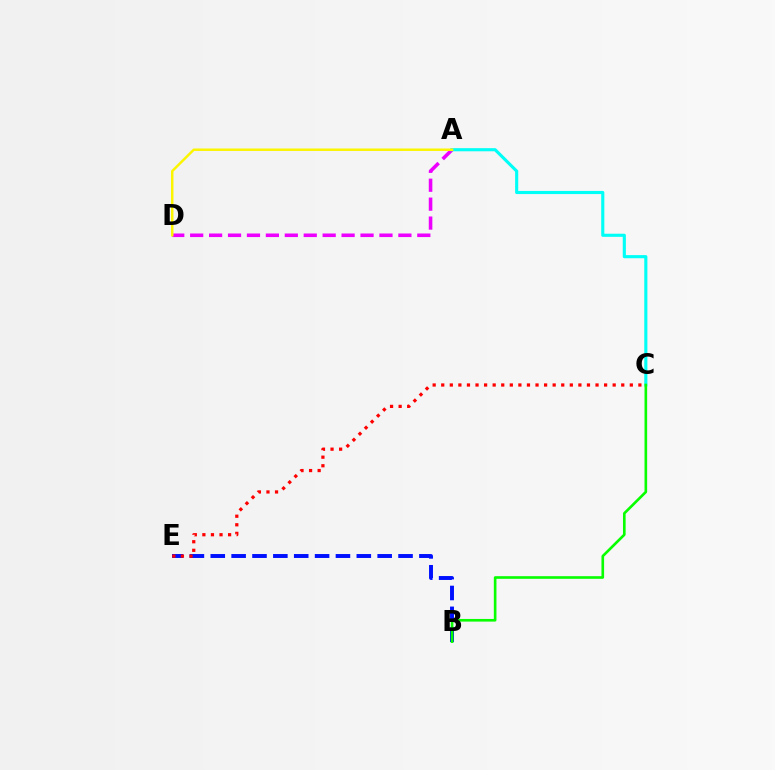{('B', 'E'): [{'color': '#0010ff', 'line_style': 'dashed', 'thickness': 2.83}], ('C', 'E'): [{'color': '#ff0000', 'line_style': 'dotted', 'thickness': 2.33}], ('A', 'D'): [{'color': '#ee00ff', 'line_style': 'dashed', 'thickness': 2.57}, {'color': '#fcf500', 'line_style': 'solid', 'thickness': 1.78}], ('A', 'C'): [{'color': '#00fff6', 'line_style': 'solid', 'thickness': 2.25}], ('B', 'C'): [{'color': '#08ff00', 'line_style': 'solid', 'thickness': 1.9}]}